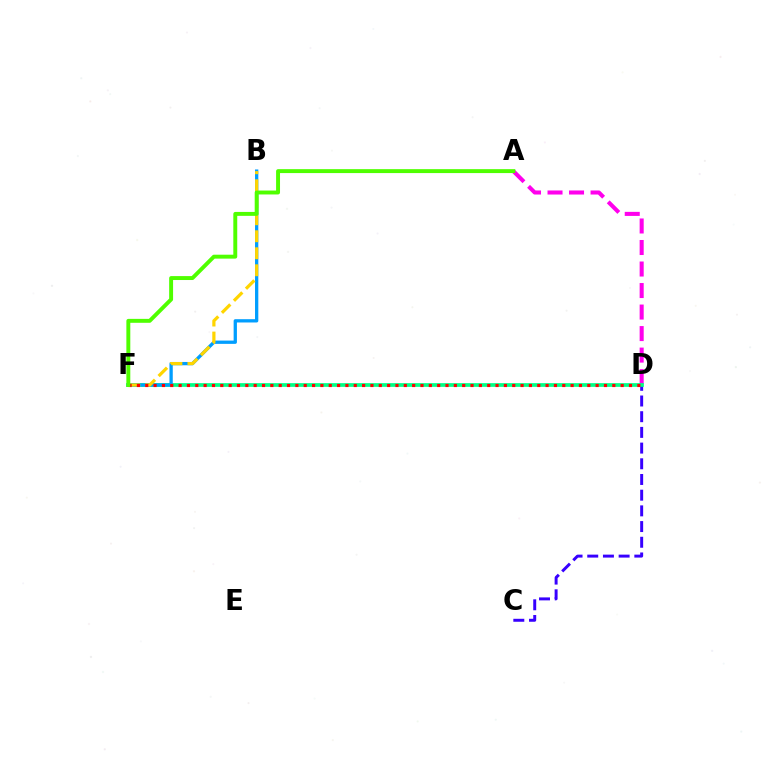{('C', 'D'): [{'color': '#3700ff', 'line_style': 'dashed', 'thickness': 2.13}], ('A', 'D'): [{'color': '#ff00ed', 'line_style': 'dashed', 'thickness': 2.92}], ('D', 'F'): [{'color': '#00ff86', 'line_style': 'solid', 'thickness': 2.67}, {'color': '#ff0000', 'line_style': 'dotted', 'thickness': 2.27}], ('B', 'F'): [{'color': '#009eff', 'line_style': 'solid', 'thickness': 2.37}, {'color': '#ffd500', 'line_style': 'dashed', 'thickness': 2.31}], ('A', 'F'): [{'color': '#4fff00', 'line_style': 'solid', 'thickness': 2.83}]}